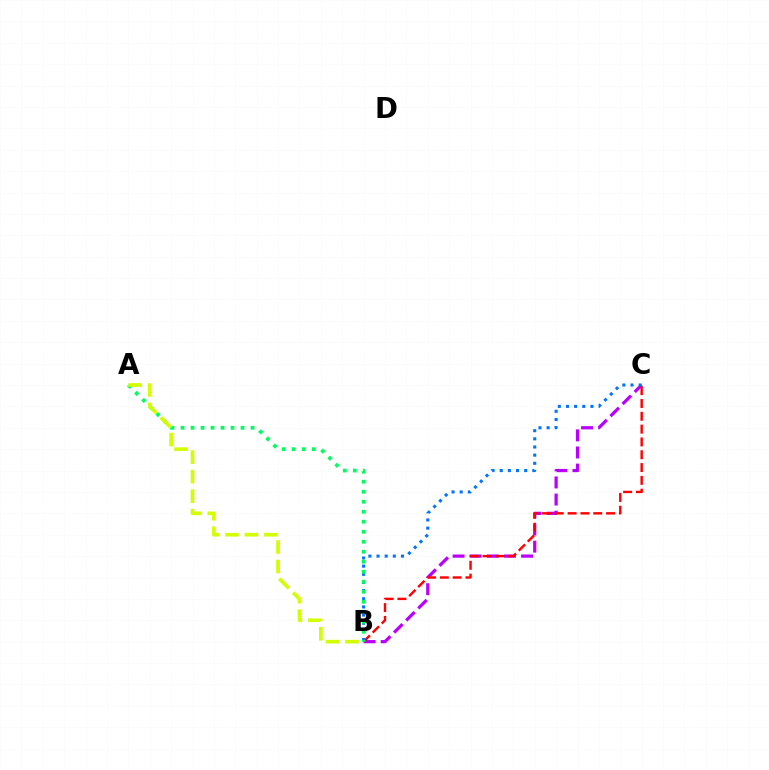{('B', 'C'): [{'color': '#b900ff', 'line_style': 'dashed', 'thickness': 2.33}, {'color': '#ff0000', 'line_style': 'dashed', 'thickness': 1.74}, {'color': '#0074ff', 'line_style': 'dotted', 'thickness': 2.21}], ('A', 'B'): [{'color': '#00ff5c', 'line_style': 'dotted', 'thickness': 2.72}, {'color': '#d1ff00', 'line_style': 'dashed', 'thickness': 2.65}]}